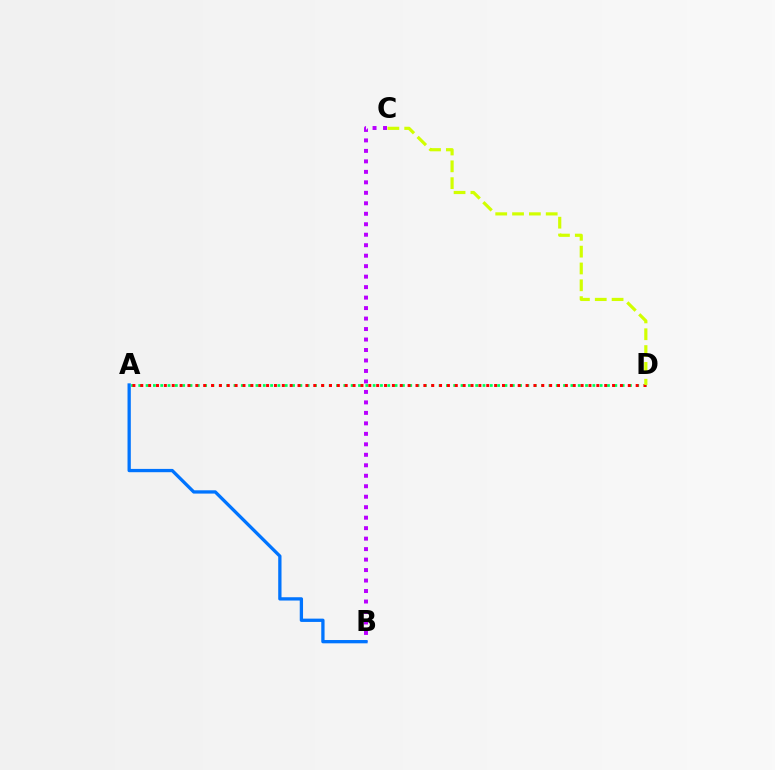{('A', 'D'): [{'color': '#00ff5c', 'line_style': 'dotted', 'thickness': 1.99}, {'color': '#ff0000', 'line_style': 'dotted', 'thickness': 2.14}], ('B', 'C'): [{'color': '#b900ff', 'line_style': 'dotted', 'thickness': 2.85}], ('A', 'B'): [{'color': '#0074ff', 'line_style': 'solid', 'thickness': 2.37}], ('C', 'D'): [{'color': '#d1ff00', 'line_style': 'dashed', 'thickness': 2.29}]}